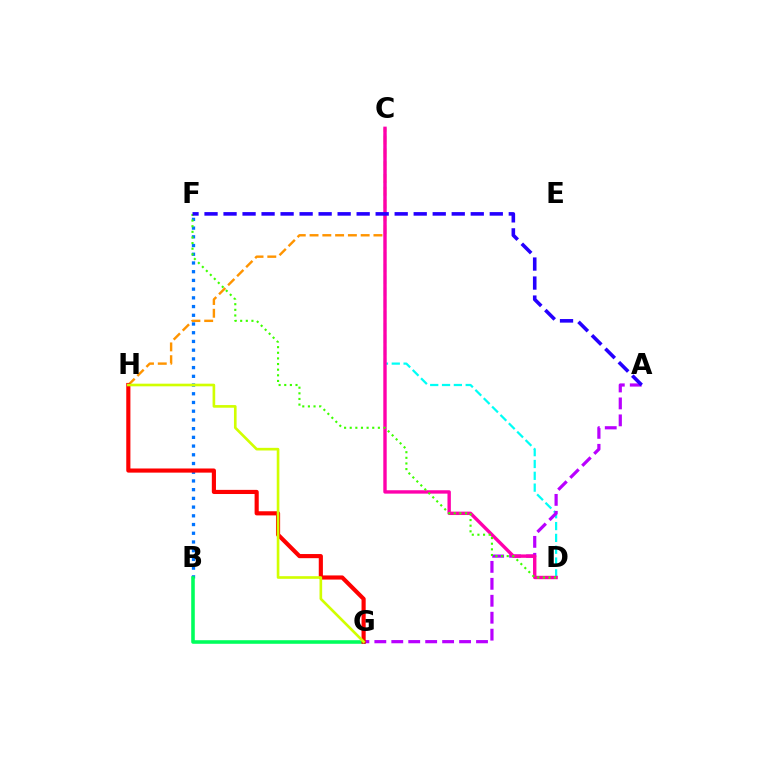{('C', 'D'): [{'color': '#00fff6', 'line_style': 'dashed', 'thickness': 1.61}, {'color': '#ff00ac', 'line_style': 'solid', 'thickness': 2.44}], ('C', 'H'): [{'color': '#ff9400', 'line_style': 'dashed', 'thickness': 1.74}], ('B', 'F'): [{'color': '#0074ff', 'line_style': 'dotted', 'thickness': 2.37}], ('B', 'G'): [{'color': '#00ff5c', 'line_style': 'solid', 'thickness': 2.58}], ('A', 'G'): [{'color': '#b900ff', 'line_style': 'dashed', 'thickness': 2.3}], ('D', 'F'): [{'color': '#3dff00', 'line_style': 'dotted', 'thickness': 1.53}], ('G', 'H'): [{'color': '#ff0000', 'line_style': 'solid', 'thickness': 2.98}, {'color': '#d1ff00', 'line_style': 'solid', 'thickness': 1.9}], ('A', 'F'): [{'color': '#2500ff', 'line_style': 'dashed', 'thickness': 2.58}]}